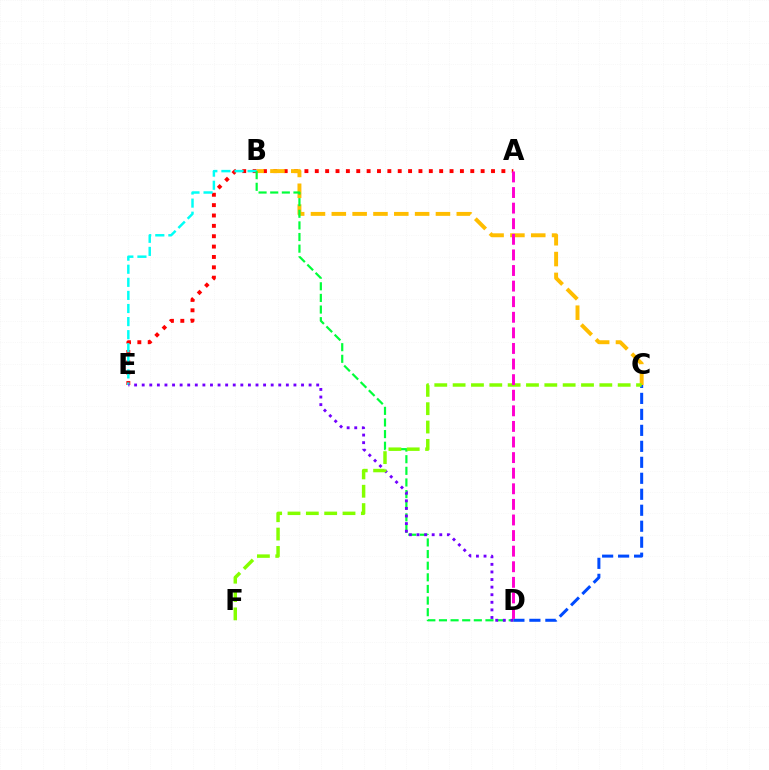{('A', 'E'): [{'color': '#ff0000', 'line_style': 'dotted', 'thickness': 2.82}], ('C', 'D'): [{'color': '#004bff', 'line_style': 'dashed', 'thickness': 2.17}], ('B', 'C'): [{'color': '#ffbd00', 'line_style': 'dashed', 'thickness': 2.83}], ('B', 'E'): [{'color': '#00fff6', 'line_style': 'dashed', 'thickness': 1.78}], ('B', 'D'): [{'color': '#00ff39', 'line_style': 'dashed', 'thickness': 1.58}], ('D', 'E'): [{'color': '#7200ff', 'line_style': 'dotted', 'thickness': 2.06}], ('C', 'F'): [{'color': '#84ff00', 'line_style': 'dashed', 'thickness': 2.49}], ('A', 'D'): [{'color': '#ff00cf', 'line_style': 'dashed', 'thickness': 2.12}]}